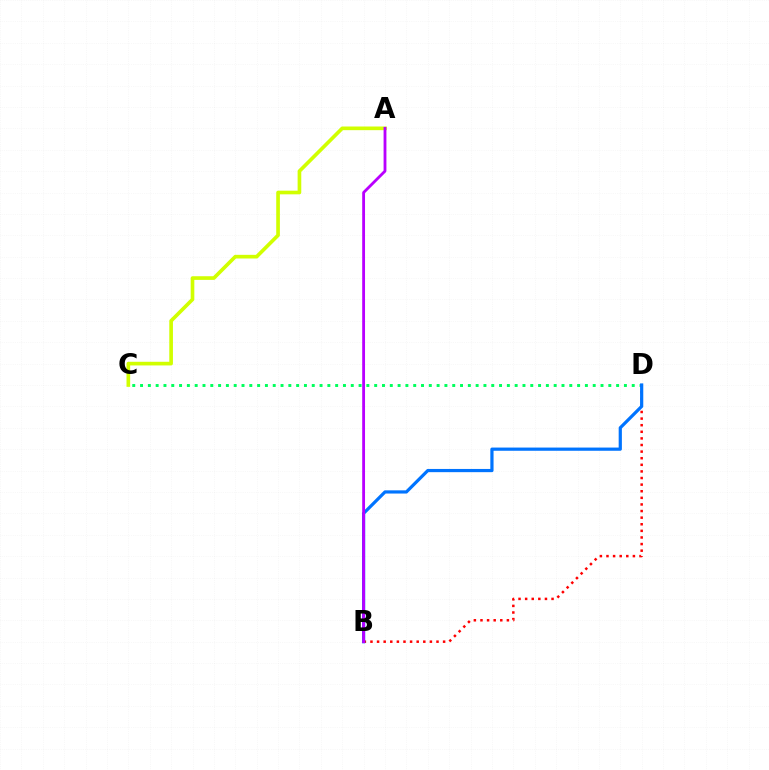{('C', 'D'): [{'color': '#00ff5c', 'line_style': 'dotted', 'thickness': 2.12}], ('B', 'D'): [{'color': '#ff0000', 'line_style': 'dotted', 'thickness': 1.79}, {'color': '#0074ff', 'line_style': 'solid', 'thickness': 2.31}], ('A', 'C'): [{'color': '#d1ff00', 'line_style': 'solid', 'thickness': 2.63}], ('A', 'B'): [{'color': '#b900ff', 'line_style': 'solid', 'thickness': 2.04}]}